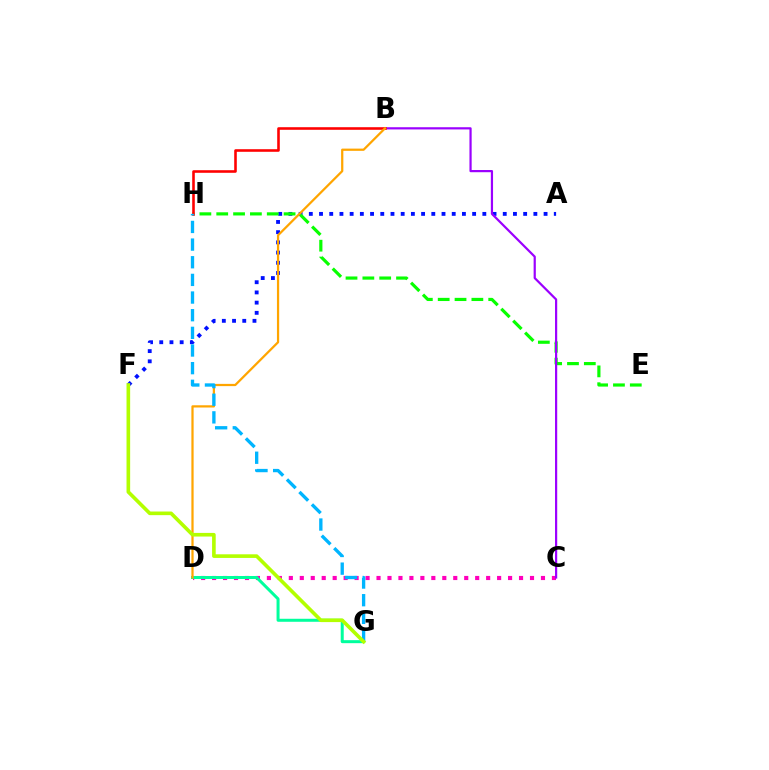{('A', 'F'): [{'color': '#0010ff', 'line_style': 'dotted', 'thickness': 2.77}], ('E', 'H'): [{'color': '#08ff00', 'line_style': 'dashed', 'thickness': 2.29}], ('C', 'D'): [{'color': '#ff00bd', 'line_style': 'dotted', 'thickness': 2.98}], ('D', 'G'): [{'color': '#00ff9d', 'line_style': 'solid', 'thickness': 2.16}], ('B', 'C'): [{'color': '#9b00ff', 'line_style': 'solid', 'thickness': 1.59}], ('B', 'H'): [{'color': '#ff0000', 'line_style': 'solid', 'thickness': 1.86}], ('B', 'D'): [{'color': '#ffa500', 'line_style': 'solid', 'thickness': 1.61}], ('G', 'H'): [{'color': '#00b5ff', 'line_style': 'dashed', 'thickness': 2.4}], ('F', 'G'): [{'color': '#b3ff00', 'line_style': 'solid', 'thickness': 2.61}]}